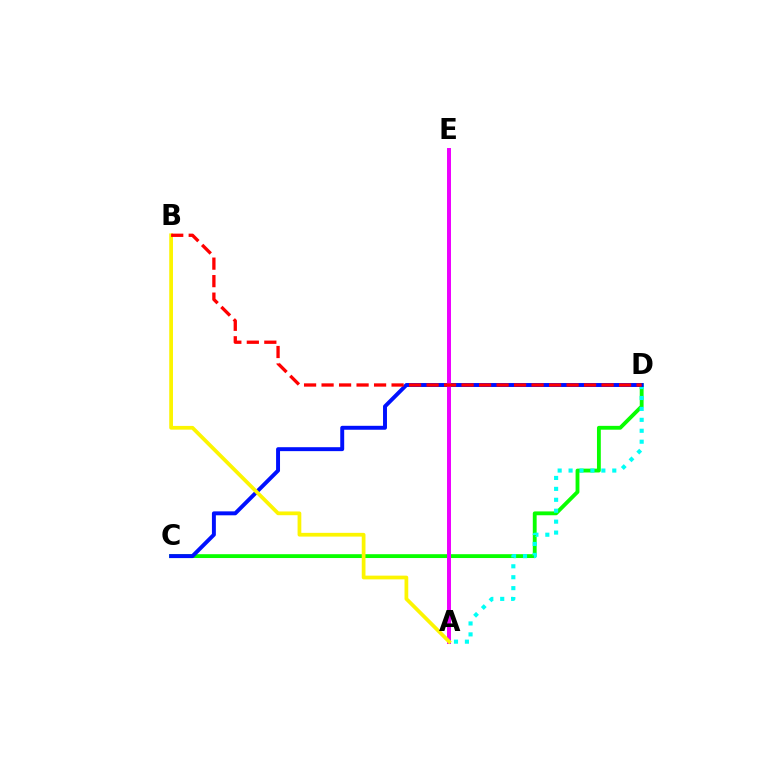{('C', 'D'): [{'color': '#08ff00', 'line_style': 'solid', 'thickness': 2.77}, {'color': '#0010ff', 'line_style': 'solid', 'thickness': 2.83}], ('A', 'D'): [{'color': '#00fff6', 'line_style': 'dotted', 'thickness': 2.97}], ('A', 'E'): [{'color': '#ee00ff', 'line_style': 'solid', 'thickness': 2.86}], ('A', 'B'): [{'color': '#fcf500', 'line_style': 'solid', 'thickness': 2.69}], ('B', 'D'): [{'color': '#ff0000', 'line_style': 'dashed', 'thickness': 2.38}]}